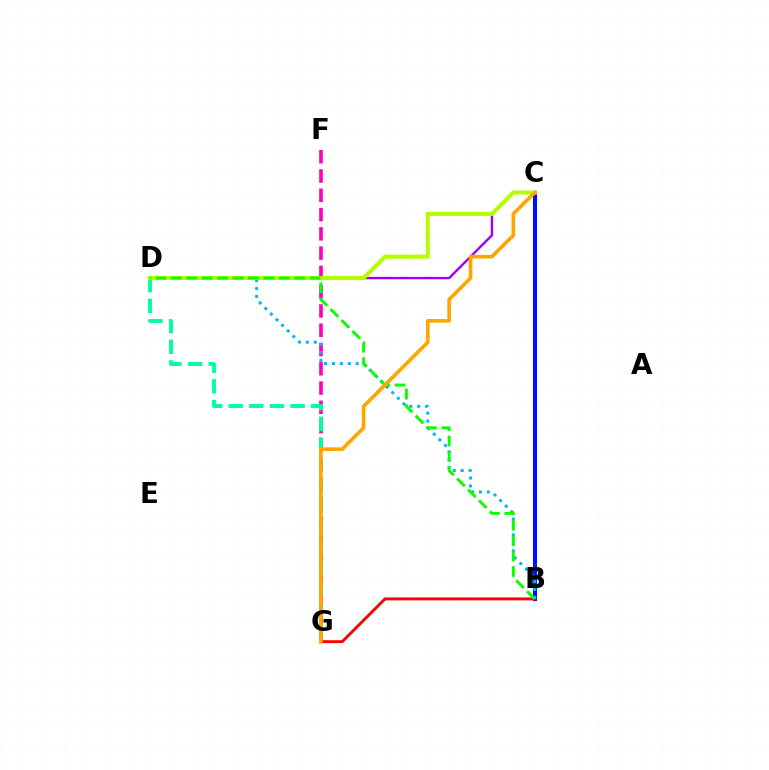{('C', 'D'): [{'color': '#9b00ff', 'line_style': 'solid', 'thickness': 1.71}, {'color': '#b3ff00', 'line_style': 'solid', 'thickness': 2.94}], ('F', 'G'): [{'color': '#ff00bd', 'line_style': 'dashed', 'thickness': 2.62}], ('B', 'C'): [{'color': '#0010ff', 'line_style': 'solid', 'thickness': 2.93}], ('B', 'G'): [{'color': '#ff0000', 'line_style': 'solid', 'thickness': 2.1}], ('D', 'G'): [{'color': '#00ff9d', 'line_style': 'dashed', 'thickness': 2.8}], ('B', 'D'): [{'color': '#00b5ff', 'line_style': 'dotted', 'thickness': 2.15}, {'color': '#08ff00', 'line_style': 'dashed', 'thickness': 2.1}], ('C', 'G'): [{'color': '#ffa500', 'line_style': 'solid', 'thickness': 2.63}]}